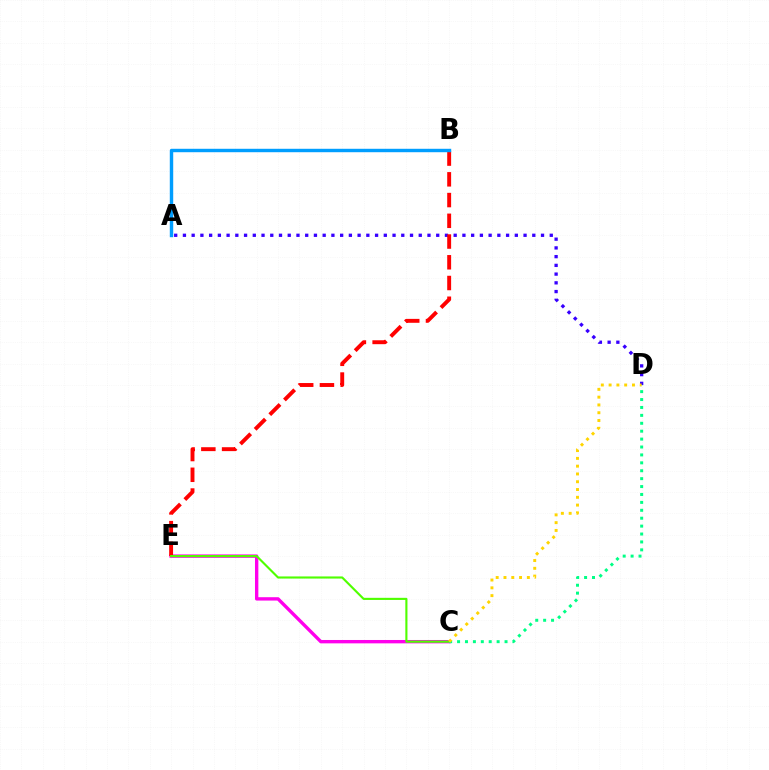{('A', 'D'): [{'color': '#3700ff', 'line_style': 'dotted', 'thickness': 2.37}], ('C', 'E'): [{'color': '#ff00ed', 'line_style': 'solid', 'thickness': 2.42}, {'color': '#4fff00', 'line_style': 'solid', 'thickness': 1.53}], ('B', 'E'): [{'color': '#ff0000', 'line_style': 'dashed', 'thickness': 2.82}], ('A', 'B'): [{'color': '#009eff', 'line_style': 'solid', 'thickness': 2.47}], ('C', 'D'): [{'color': '#00ff86', 'line_style': 'dotted', 'thickness': 2.15}, {'color': '#ffd500', 'line_style': 'dotted', 'thickness': 2.12}]}